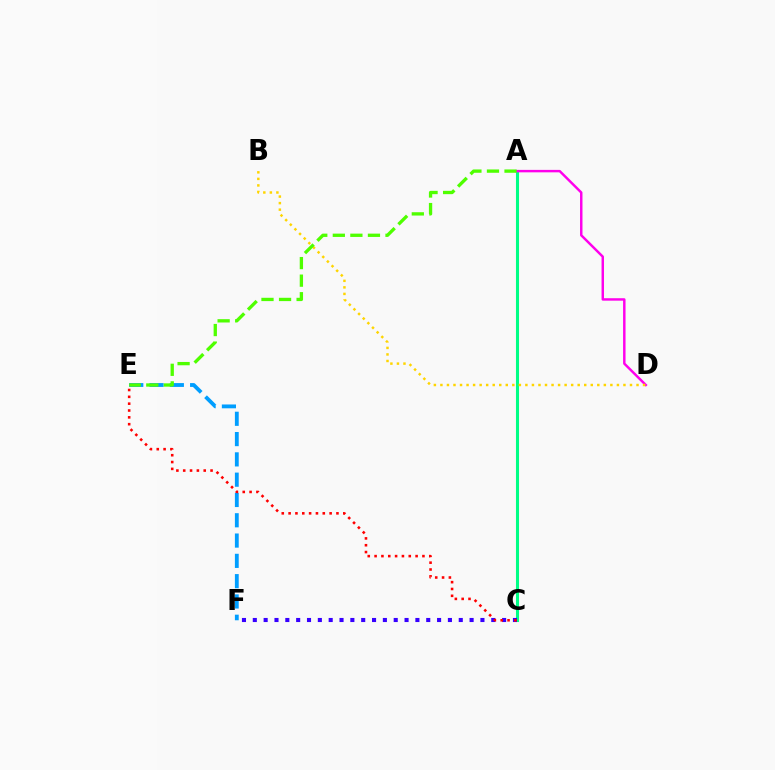{('E', 'F'): [{'color': '#009eff', 'line_style': 'dashed', 'thickness': 2.76}], ('A', 'C'): [{'color': '#00ff86', 'line_style': 'solid', 'thickness': 2.2}], ('A', 'D'): [{'color': '#ff00ed', 'line_style': 'solid', 'thickness': 1.76}], ('B', 'D'): [{'color': '#ffd500', 'line_style': 'dotted', 'thickness': 1.78}], ('C', 'F'): [{'color': '#3700ff', 'line_style': 'dotted', 'thickness': 2.95}], ('C', 'E'): [{'color': '#ff0000', 'line_style': 'dotted', 'thickness': 1.86}], ('A', 'E'): [{'color': '#4fff00', 'line_style': 'dashed', 'thickness': 2.39}]}